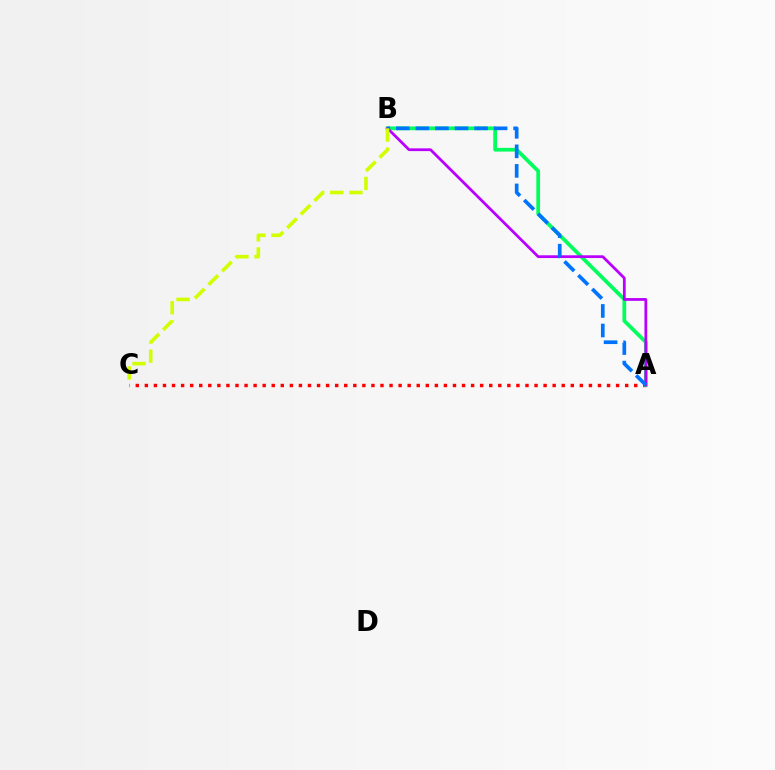{('A', 'C'): [{'color': '#ff0000', 'line_style': 'dotted', 'thickness': 2.46}], ('A', 'B'): [{'color': '#00ff5c', 'line_style': 'solid', 'thickness': 2.68}, {'color': '#b900ff', 'line_style': 'solid', 'thickness': 1.99}, {'color': '#0074ff', 'line_style': 'dashed', 'thickness': 2.66}], ('B', 'C'): [{'color': '#d1ff00', 'line_style': 'dashed', 'thickness': 2.6}]}